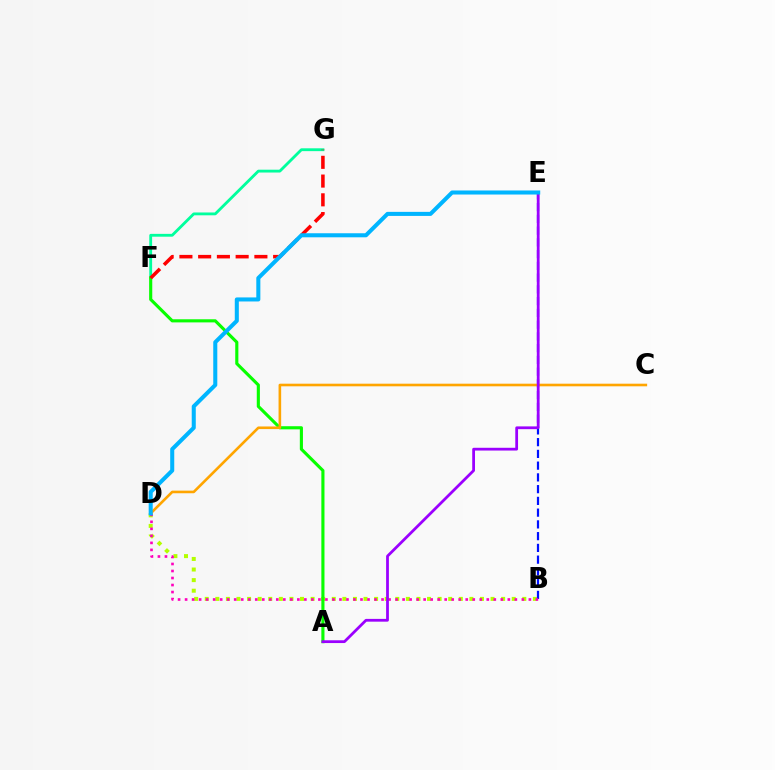{('F', 'G'): [{'color': '#00ff9d', 'line_style': 'solid', 'thickness': 2.04}, {'color': '#ff0000', 'line_style': 'dashed', 'thickness': 2.55}], ('B', 'D'): [{'color': '#b3ff00', 'line_style': 'dotted', 'thickness': 2.88}, {'color': '#ff00bd', 'line_style': 'dotted', 'thickness': 1.91}], ('B', 'E'): [{'color': '#0010ff', 'line_style': 'dashed', 'thickness': 1.6}], ('A', 'F'): [{'color': '#08ff00', 'line_style': 'solid', 'thickness': 2.25}], ('C', 'D'): [{'color': '#ffa500', 'line_style': 'solid', 'thickness': 1.88}], ('A', 'E'): [{'color': '#9b00ff', 'line_style': 'solid', 'thickness': 2.0}], ('D', 'E'): [{'color': '#00b5ff', 'line_style': 'solid', 'thickness': 2.91}]}